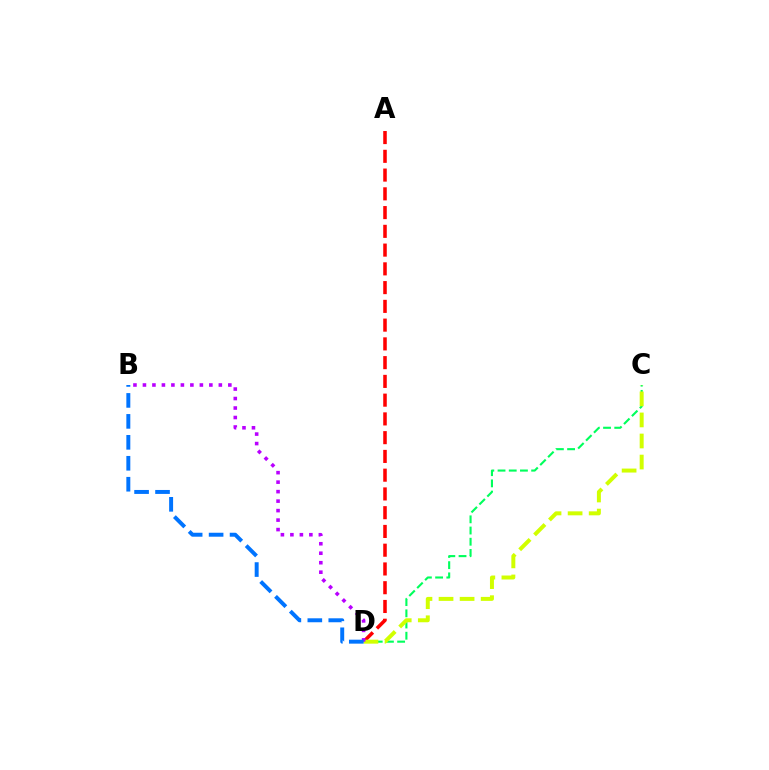{('C', 'D'): [{'color': '#00ff5c', 'line_style': 'dashed', 'thickness': 1.52}, {'color': '#d1ff00', 'line_style': 'dashed', 'thickness': 2.86}], ('A', 'D'): [{'color': '#ff0000', 'line_style': 'dashed', 'thickness': 2.55}], ('B', 'D'): [{'color': '#b900ff', 'line_style': 'dotted', 'thickness': 2.58}, {'color': '#0074ff', 'line_style': 'dashed', 'thickness': 2.85}]}